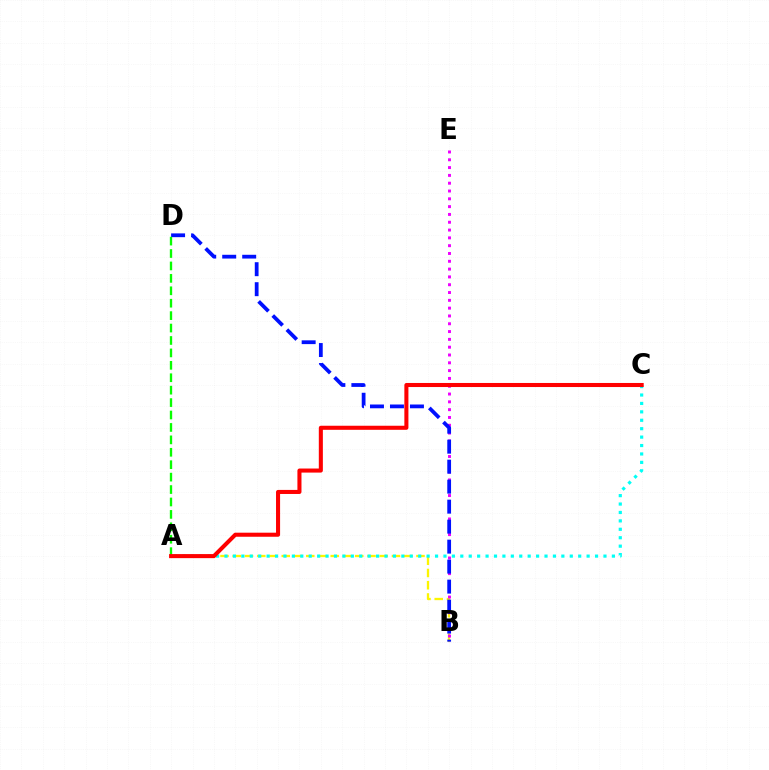{('A', 'B'): [{'color': '#fcf500', 'line_style': 'dashed', 'thickness': 1.66}], ('B', 'E'): [{'color': '#ee00ff', 'line_style': 'dotted', 'thickness': 2.12}], ('B', 'D'): [{'color': '#0010ff', 'line_style': 'dashed', 'thickness': 2.72}], ('A', 'C'): [{'color': '#00fff6', 'line_style': 'dotted', 'thickness': 2.29}, {'color': '#ff0000', 'line_style': 'solid', 'thickness': 2.92}], ('A', 'D'): [{'color': '#08ff00', 'line_style': 'dashed', 'thickness': 1.69}]}